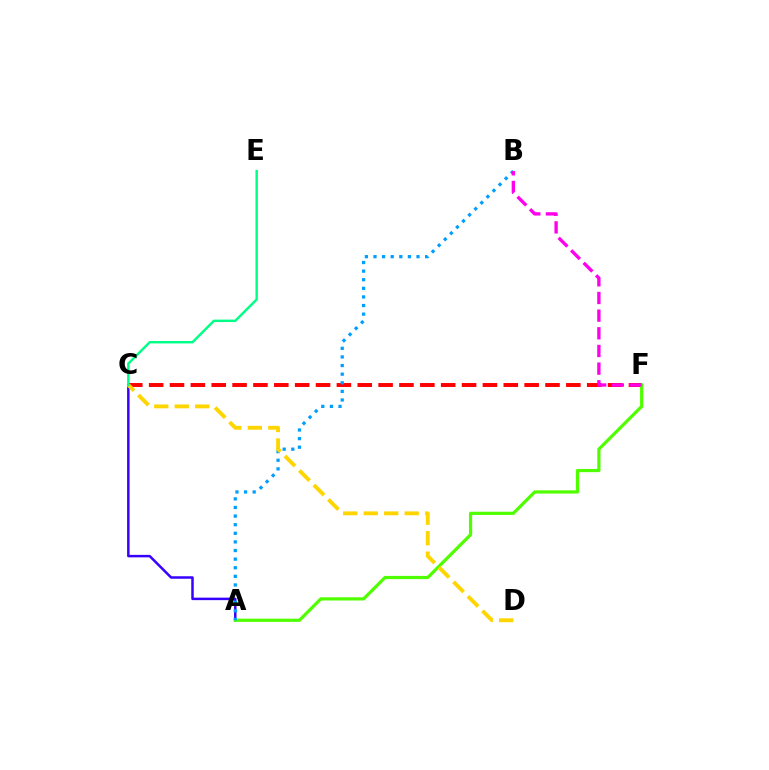{('C', 'F'): [{'color': '#ff0000', 'line_style': 'dashed', 'thickness': 2.83}], ('A', 'C'): [{'color': '#3700ff', 'line_style': 'solid', 'thickness': 1.79}], ('A', 'F'): [{'color': '#4fff00', 'line_style': 'solid', 'thickness': 2.31}], ('A', 'B'): [{'color': '#009eff', 'line_style': 'dotted', 'thickness': 2.34}], ('C', 'D'): [{'color': '#ffd500', 'line_style': 'dashed', 'thickness': 2.78}], ('B', 'F'): [{'color': '#ff00ed', 'line_style': 'dashed', 'thickness': 2.4}], ('C', 'E'): [{'color': '#00ff86', 'line_style': 'solid', 'thickness': 1.76}]}